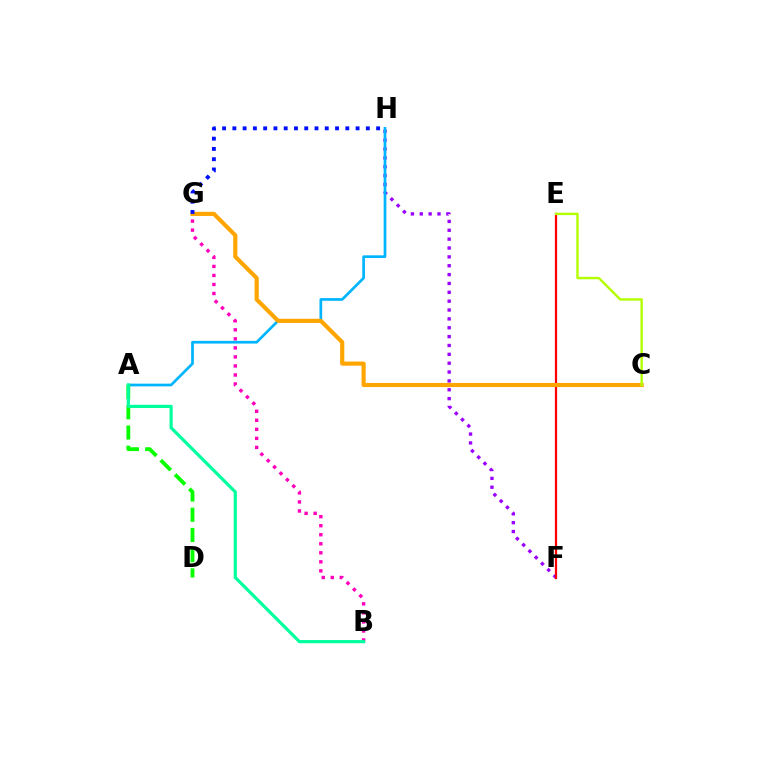{('F', 'H'): [{'color': '#9b00ff', 'line_style': 'dotted', 'thickness': 2.41}], ('E', 'F'): [{'color': '#ff0000', 'line_style': 'solid', 'thickness': 1.6}], ('B', 'G'): [{'color': '#ff00bd', 'line_style': 'dotted', 'thickness': 2.45}], ('A', 'H'): [{'color': '#00b5ff', 'line_style': 'solid', 'thickness': 1.95}], ('C', 'G'): [{'color': '#ffa500', 'line_style': 'solid', 'thickness': 2.98}], ('A', 'D'): [{'color': '#08ff00', 'line_style': 'dashed', 'thickness': 2.75}], ('A', 'B'): [{'color': '#00ff9d', 'line_style': 'solid', 'thickness': 2.29}], ('C', 'E'): [{'color': '#b3ff00', 'line_style': 'solid', 'thickness': 1.73}], ('G', 'H'): [{'color': '#0010ff', 'line_style': 'dotted', 'thickness': 2.79}]}